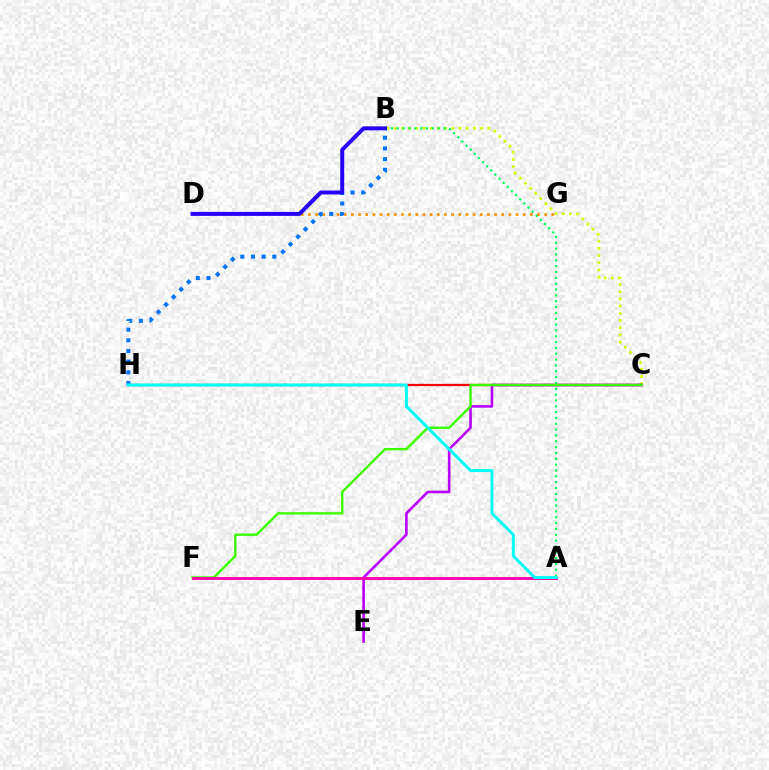{('B', 'C'): [{'color': '#d1ff00', 'line_style': 'dotted', 'thickness': 1.96}], ('C', 'H'): [{'color': '#ff0000', 'line_style': 'solid', 'thickness': 1.62}], ('A', 'B'): [{'color': '#00ff5c', 'line_style': 'dotted', 'thickness': 1.59}], ('C', 'E'): [{'color': '#b900ff', 'line_style': 'solid', 'thickness': 1.88}], ('D', 'G'): [{'color': '#ff9400', 'line_style': 'dotted', 'thickness': 1.95}], ('C', 'F'): [{'color': '#3dff00', 'line_style': 'solid', 'thickness': 1.76}], ('B', 'H'): [{'color': '#0074ff', 'line_style': 'dotted', 'thickness': 2.9}], ('A', 'F'): [{'color': '#ff00ac', 'line_style': 'solid', 'thickness': 2.06}], ('B', 'D'): [{'color': '#2500ff', 'line_style': 'solid', 'thickness': 2.86}], ('A', 'H'): [{'color': '#00fff6', 'line_style': 'solid', 'thickness': 2.14}]}